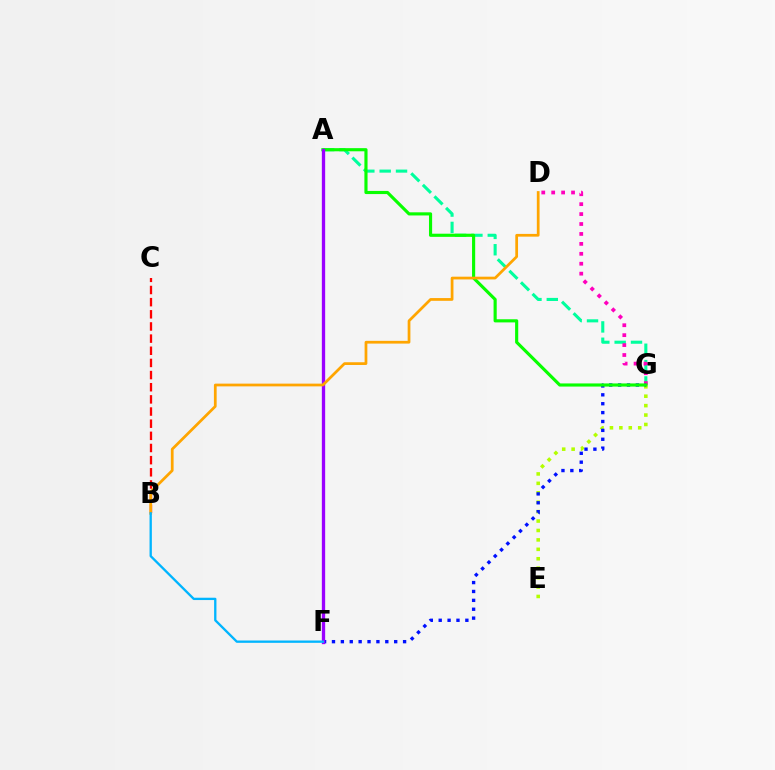{('A', 'G'): [{'color': '#00ff9d', 'line_style': 'dashed', 'thickness': 2.22}, {'color': '#08ff00', 'line_style': 'solid', 'thickness': 2.26}], ('D', 'G'): [{'color': '#ff00bd', 'line_style': 'dotted', 'thickness': 2.7}], ('E', 'G'): [{'color': '#b3ff00', 'line_style': 'dotted', 'thickness': 2.56}], ('F', 'G'): [{'color': '#0010ff', 'line_style': 'dotted', 'thickness': 2.41}], ('B', 'C'): [{'color': '#ff0000', 'line_style': 'dashed', 'thickness': 1.65}], ('A', 'F'): [{'color': '#9b00ff', 'line_style': 'solid', 'thickness': 2.38}], ('B', 'D'): [{'color': '#ffa500', 'line_style': 'solid', 'thickness': 1.97}], ('B', 'F'): [{'color': '#00b5ff', 'line_style': 'solid', 'thickness': 1.67}]}